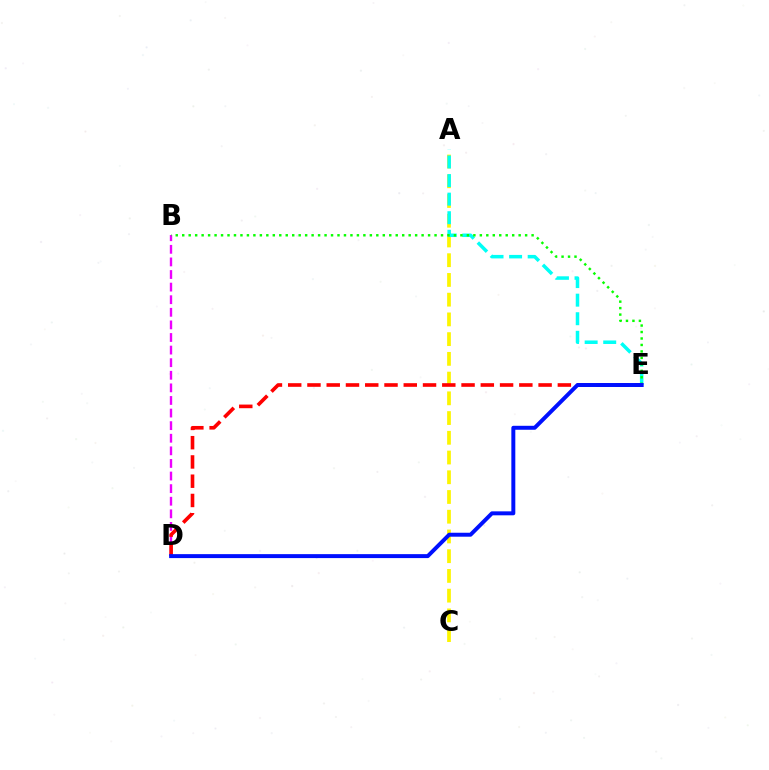{('A', 'C'): [{'color': '#fcf500', 'line_style': 'dashed', 'thickness': 2.68}], ('B', 'D'): [{'color': '#ee00ff', 'line_style': 'dashed', 'thickness': 1.71}], ('A', 'E'): [{'color': '#00fff6', 'line_style': 'dashed', 'thickness': 2.52}], ('D', 'E'): [{'color': '#ff0000', 'line_style': 'dashed', 'thickness': 2.62}, {'color': '#0010ff', 'line_style': 'solid', 'thickness': 2.85}], ('B', 'E'): [{'color': '#08ff00', 'line_style': 'dotted', 'thickness': 1.76}]}